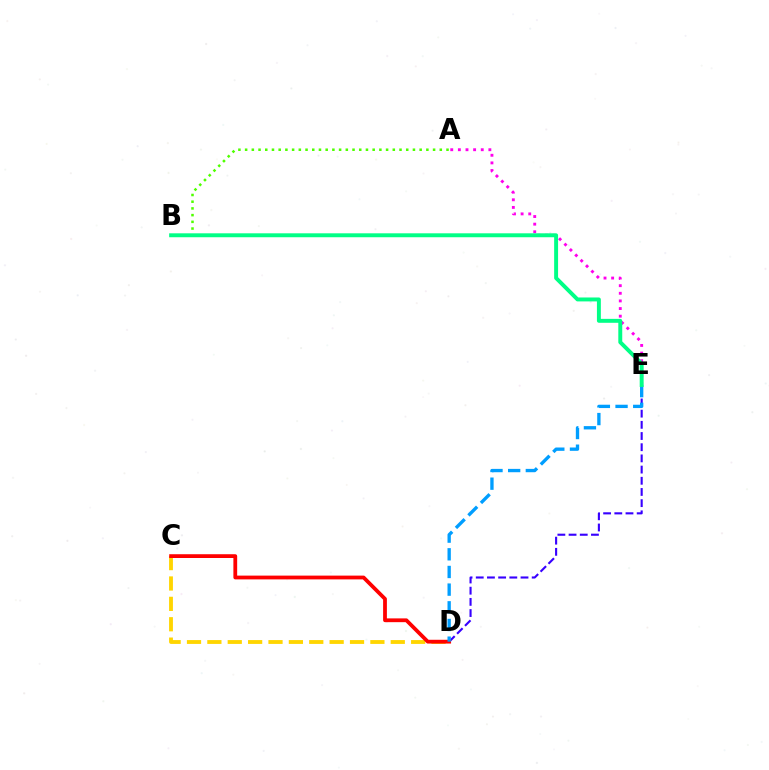{('C', 'D'): [{'color': '#ffd500', 'line_style': 'dashed', 'thickness': 2.77}, {'color': '#ff0000', 'line_style': 'solid', 'thickness': 2.72}], ('A', 'E'): [{'color': '#ff00ed', 'line_style': 'dotted', 'thickness': 2.07}], ('D', 'E'): [{'color': '#3700ff', 'line_style': 'dashed', 'thickness': 1.52}, {'color': '#009eff', 'line_style': 'dashed', 'thickness': 2.4}], ('A', 'B'): [{'color': '#4fff00', 'line_style': 'dotted', 'thickness': 1.82}], ('B', 'E'): [{'color': '#00ff86', 'line_style': 'solid', 'thickness': 2.83}]}